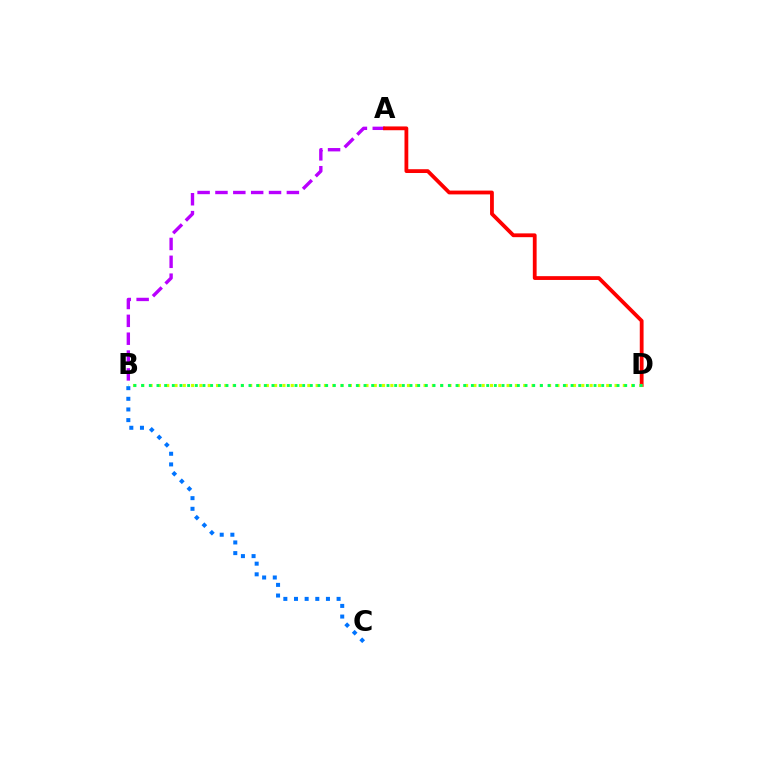{('B', 'C'): [{'color': '#0074ff', 'line_style': 'dotted', 'thickness': 2.89}], ('A', 'B'): [{'color': '#b900ff', 'line_style': 'dashed', 'thickness': 2.43}], ('A', 'D'): [{'color': '#ff0000', 'line_style': 'solid', 'thickness': 2.73}], ('B', 'D'): [{'color': '#d1ff00', 'line_style': 'dotted', 'thickness': 2.26}, {'color': '#00ff5c', 'line_style': 'dotted', 'thickness': 2.08}]}